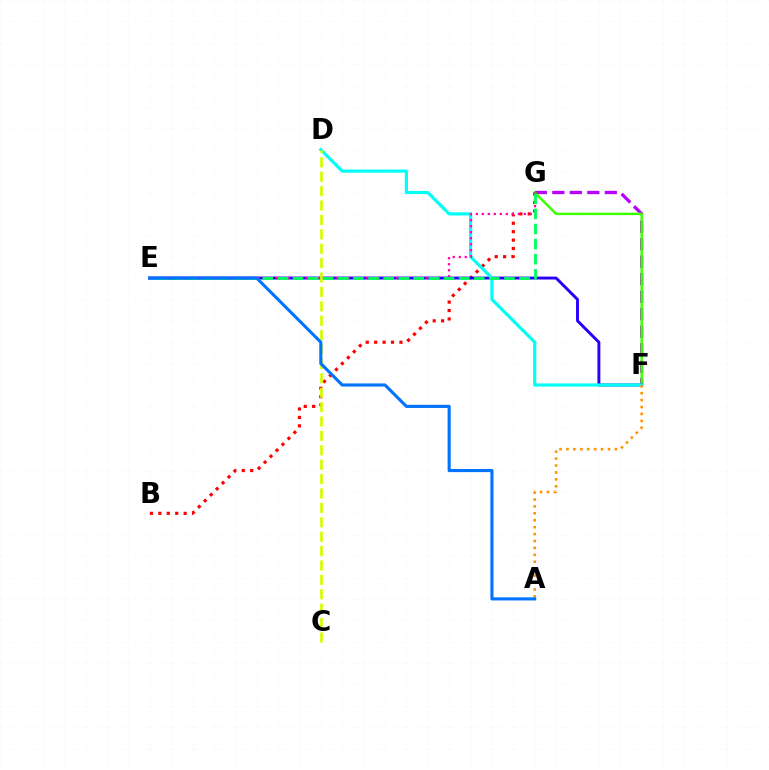{('F', 'G'): [{'color': '#b900ff', 'line_style': 'dashed', 'thickness': 2.38}, {'color': '#3dff00', 'line_style': 'solid', 'thickness': 1.78}], ('B', 'G'): [{'color': '#ff0000', 'line_style': 'dotted', 'thickness': 2.29}], ('E', 'F'): [{'color': '#2500ff', 'line_style': 'solid', 'thickness': 2.1}], ('D', 'F'): [{'color': '#00fff6', 'line_style': 'solid', 'thickness': 2.28}], ('E', 'G'): [{'color': '#ff00ac', 'line_style': 'dotted', 'thickness': 1.63}, {'color': '#00ff5c', 'line_style': 'dashed', 'thickness': 2.05}], ('A', 'F'): [{'color': '#ff9400', 'line_style': 'dotted', 'thickness': 1.88}], ('C', 'D'): [{'color': '#d1ff00', 'line_style': 'dashed', 'thickness': 1.96}], ('A', 'E'): [{'color': '#0074ff', 'line_style': 'solid', 'thickness': 2.24}]}